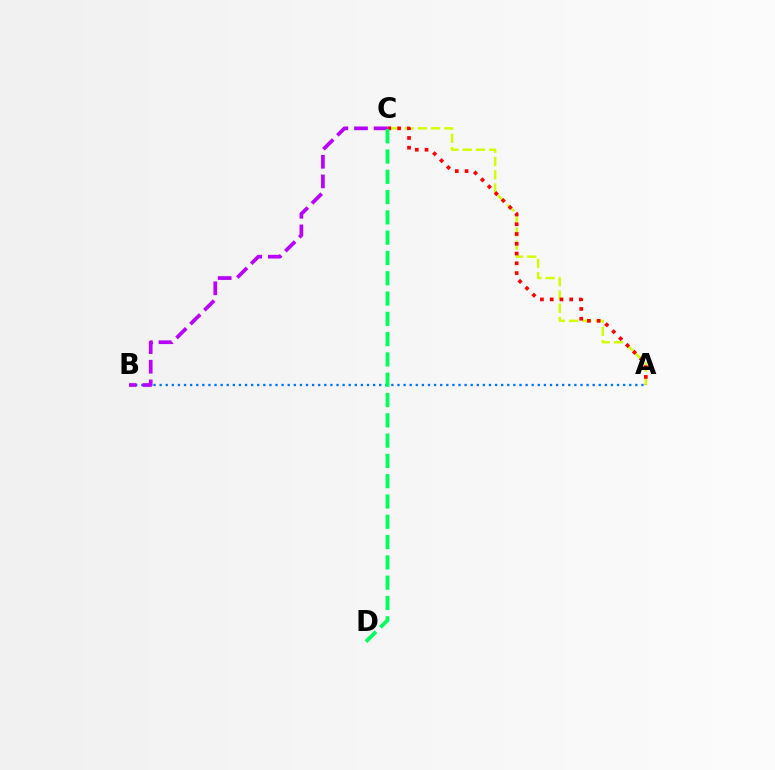{('A', 'C'): [{'color': '#d1ff00', 'line_style': 'dashed', 'thickness': 1.8}, {'color': '#ff0000', 'line_style': 'dotted', 'thickness': 2.65}], ('A', 'B'): [{'color': '#0074ff', 'line_style': 'dotted', 'thickness': 1.66}], ('B', 'C'): [{'color': '#b900ff', 'line_style': 'dashed', 'thickness': 2.67}], ('C', 'D'): [{'color': '#00ff5c', 'line_style': 'dashed', 'thickness': 2.76}]}